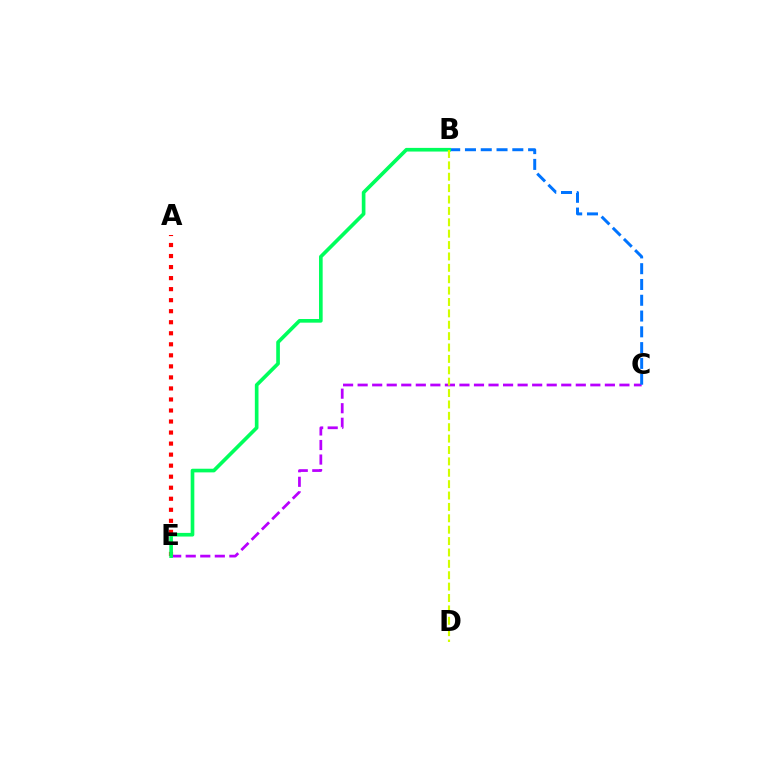{('C', 'E'): [{'color': '#b900ff', 'line_style': 'dashed', 'thickness': 1.98}], ('B', 'C'): [{'color': '#0074ff', 'line_style': 'dashed', 'thickness': 2.14}], ('A', 'E'): [{'color': '#ff0000', 'line_style': 'dotted', 'thickness': 3.0}], ('B', 'E'): [{'color': '#00ff5c', 'line_style': 'solid', 'thickness': 2.63}], ('B', 'D'): [{'color': '#d1ff00', 'line_style': 'dashed', 'thickness': 1.55}]}